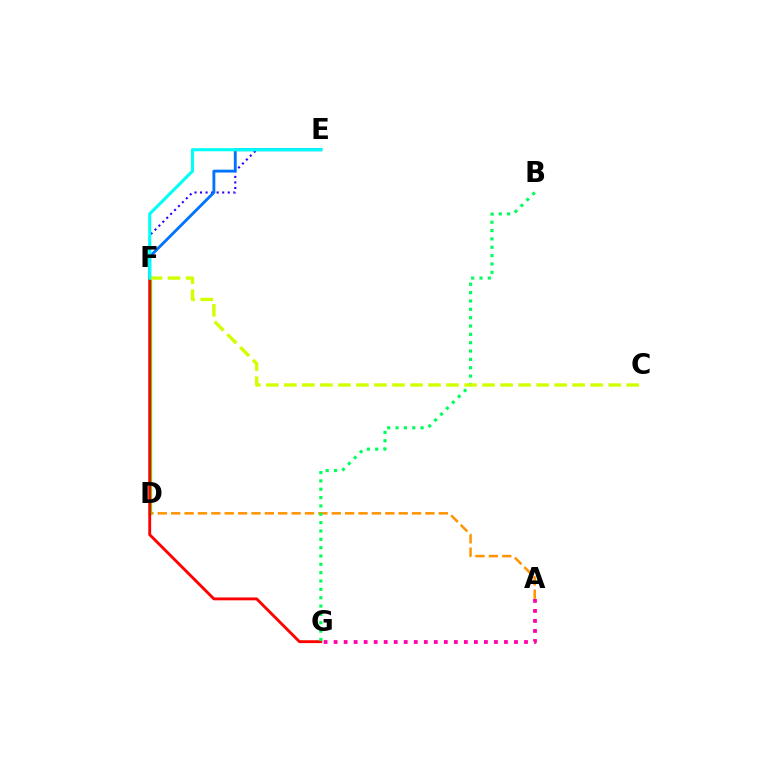{('A', 'D'): [{'color': '#ff9400', 'line_style': 'dashed', 'thickness': 1.82}], ('D', 'F'): [{'color': '#b900ff', 'line_style': 'dotted', 'thickness': 2.16}, {'color': '#3dff00', 'line_style': 'solid', 'thickness': 2.44}], ('A', 'G'): [{'color': '#ff00ac', 'line_style': 'dotted', 'thickness': 2.72}], ('E', 'F'): [{'color': '#2500ff', 'line_style': 'dotted', 'thickness': 1.5}, {'color': '#0074ff', 'line_style': 'solid', 'thickness': 2.05}, {'color': '#00fff6', 'line_style': 'solid', 'thickness': 2.23}], ('F', 'G'): [{'color': '#ff0000', 'line_style': 'solid', 'thickness': 2.06}], ('B', 'G'): [{'color': '#00ff5c', 'line_style': 'dotted', 'thickness': 2.27}], ('C', 'F'): [{'color': '#d1ff00', 'line_style': 'dashed', 'thickness': 2.45}]}